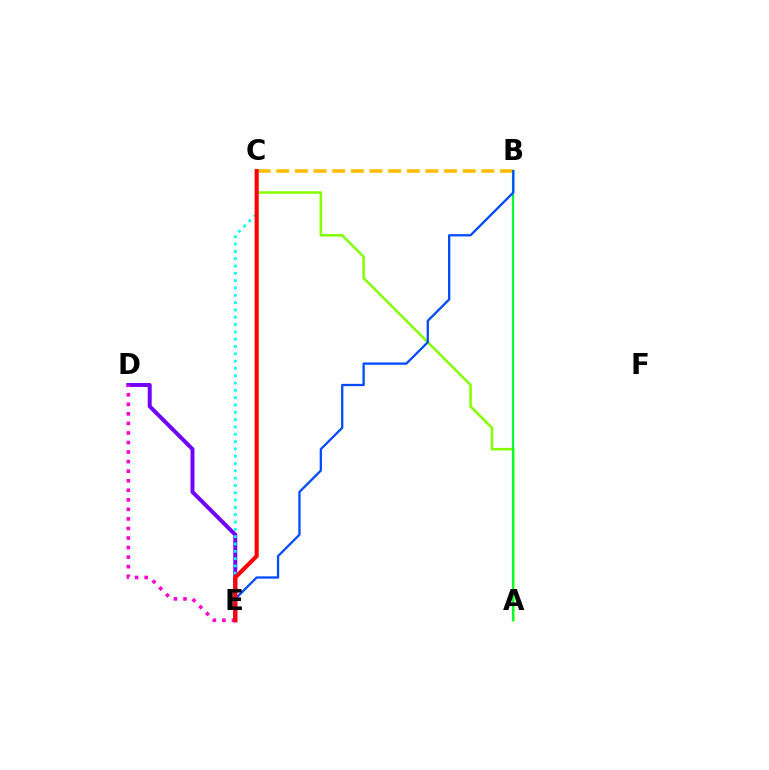{('D', 'E'): [{'color': '#7200ff', 'line_style': 'solid', 'thickness': 2.84}, {'color': '#ff00cf', 'line_style': 'dotted', 'thickness': 2.59}], ('C', 'E'): [{'color': '#00fff6', 'line_style': 'dotted', 'thickness': 1.99}, {'color': '#ff0000', 'line_style': 'solid', 'thickness': 2.96}], ('A', 'C'): [{'color': '#84ff00', 'line_style': 'solid', 'thickness': 1.82}], ('B', 'C'): [{'color': '#ffbd00', 'line_style': 'dashed', 'thickness': 2.53}], ('A', 'B'): [{'color': '#00ff39', 'line_style': 'solid', 'thickness': 1.58}], ('B', 'E'): [{'color': '#004bff', 'line_style': 'solid', 'thickness': 1.65}]}